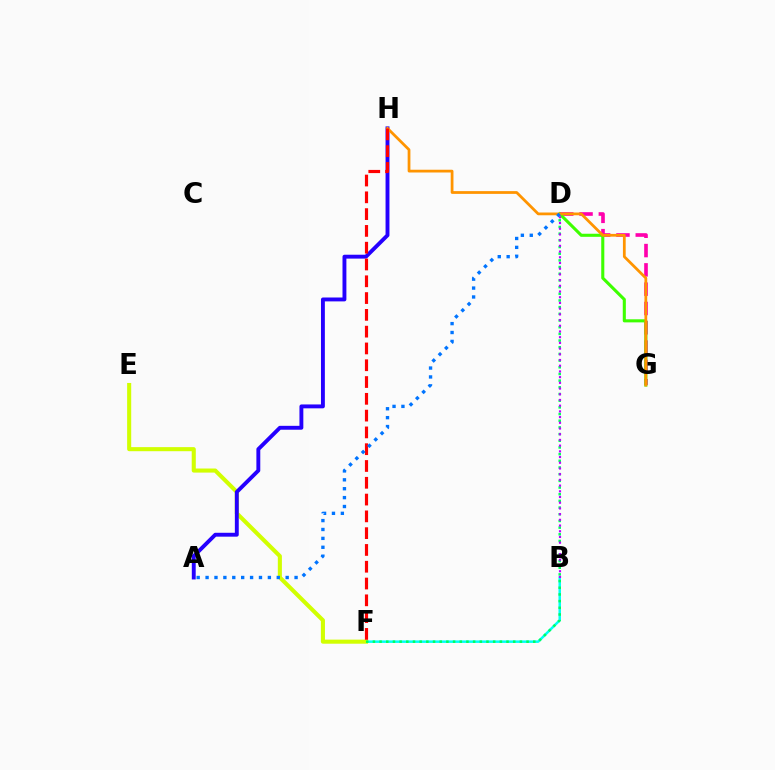{('D', 'G'): [{'color': '#ff00ac', 'line_style': 'dashed', 'thickness': 2.62}, {'color': '#3dff00', 'line_style': 'solid', 'thickness': 2.22}], ('B', 'F'): [{'color': '#00fff6', 'line_style': 'solid', 'thickness': 1.8}], ('E', 'F'): [{'color': '#d1ff00', 'line_style': 'solid', 'thickness': 2.94}], ('D', 'F'): [{'color': '#00ff5c', 'line_style': 'dotted', 'thickness': 1.82}], ('B', 'D'): [{'color': '#b900ff', 'line_style': 'dotted', 'thickness': 1.55}], ('A', 'H'): [{'color': '#2500ff', 'line_style': 'solid', 'thickness': 2.8}], ('G', 'H'): [{'color': '#ff9400', 'line_style': 'solid', 'thickness': 1.99}], ('F', 'H'): [{'color': '#ff0000', 'line_style': 'dashed', 'thickness': 2.28}], ('A', 'D'): [{'color': '#0074ff', 'line_style': 'dotted', 'thickness': 2.42}]}